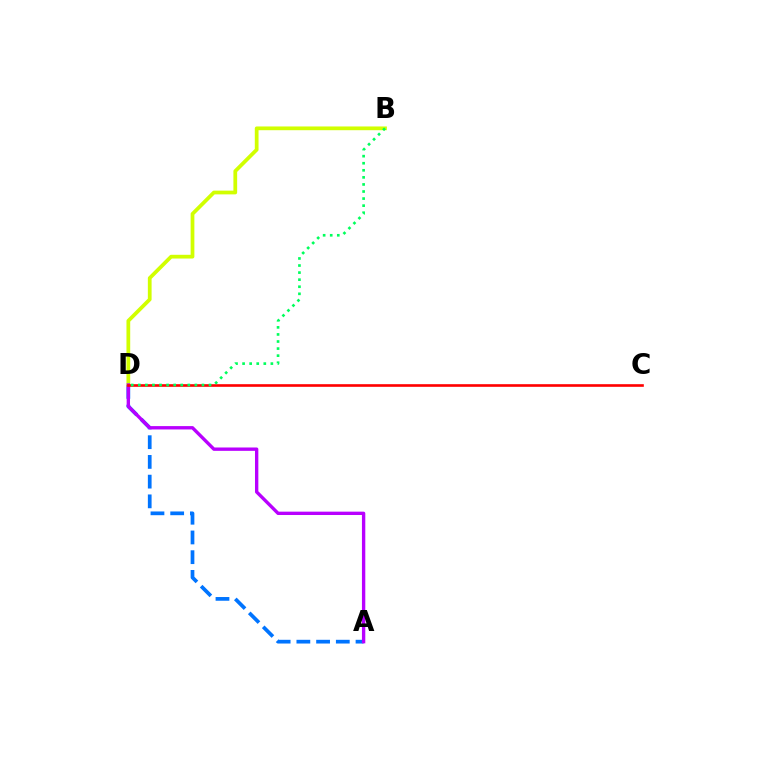{('A', 'D'): [{'color': '#0074ff', 'line_style': 'dashed', 'thickness': 2.68}, {'color': '#b900ff', 'line_style': 'solid', 'thickness': 2.42}], ('B', 'D'): [{'color': '#d1ff00', 'line_style': 'solid', 'thickness': 2.7}, {'color': '#00ff5c', 'line_style': 'dotted', 'thickness': 1.92}], ('C', 'D'): [{'color': '#ff0000', 'line_style': 'solid', 'thickness': 1.9}]}